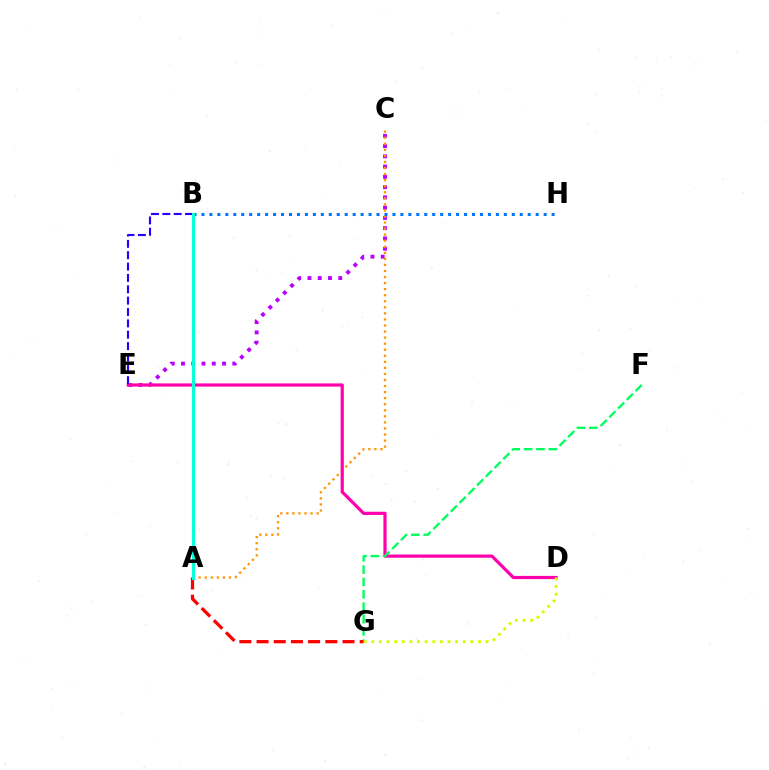{('C', 'E'): [{'color': '#b900ff', 'line_style': 'dotted', 'thickness': 2.79}], ('A', 'C'): [{'color': '#ff9400', 'line_style': 'dotted', 'thickness': 1.65}], ('D', 'E'): [{'color': '#ff00ac', 'line_style': 'solid', 'thickness': 2.3}], ('F', 'G'): [{'color': '#00ff5c', 'line_style': 'dashed', 'thickness': 1.68}], ('B', 'H'): [{'color': '#0074ff', 'line_style': 'dotted', 'thickness': 2.16}], ('A', 'G'): [{'color': '#ff0000', 'line_style': 'dashed', 'thickness': 2.34}], ('B', 'E'): [{'color': '#2500ff', 'line_style': 'dashed', 'thickness': 1.54}], ('A', 'B'): [{'color': '#3dff00', 'line_style': 'solid', 'thickness': 2.21}, {'color': '#00fff6', 'line_style': 'solid', 'thickness': 1.99}], ('D', 'G'): [{'color': '#d1ff00', 'line_style': 'dotted', 'thickness': 2.07}]}